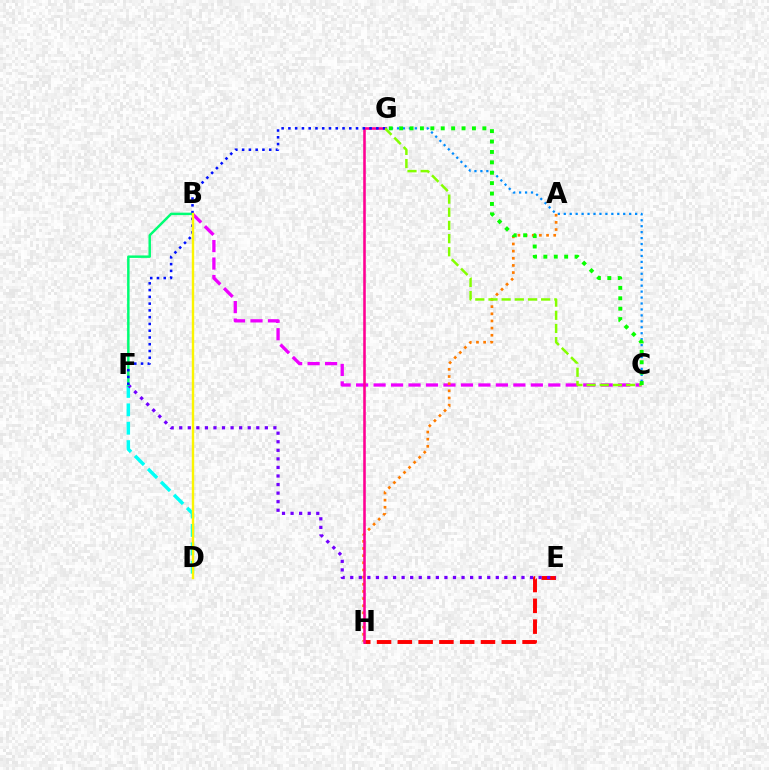{('E', 'H'): [{'color': '#ff0000', 'line_style': 'dashed', 'thickness': 2.82}], ('B', 'C'): [{'color': '#ee00ff', 'line_style': 'dashed', 'thickness': 2.37}], ('D', 'F'): [{'color': '#00fff6', 'line_style': 'dashed', 'thickness': 2.5}], ('E', 'F'): [{'color': '#7200ff', 'line_style': 'dotted', 'thickness': 2.33}], ('C', 'G'): [{'color': '#008cff', 'line_style': 'dotted', 'thickness': 1.62}, {'color': '#84ff00', 'line_style': 'dashed', 'thickness': 1.79}, {'color': '#08ff00', 'line_style': 'dotted', 'thickness': 2.83}], ('B', 'F'): [{'color': '#00ff74', 'line_style': 'solid', 'thickness': 1.78}], ('A', 'H'): [{'color': '#ff7c00', 'line_style': 'dotted', 'thickness': 1.94}], ('G', 'H'): [{'color': '#ff0094', 'line_style': 'solid', 'thickness': 1.86}], ('F', 'G'): [{'color': '#0010ff', 'line_style': 'dotted', 'thickness': 1.84}], ('B', 'D'): [{'color': '#fcf500', 'line_style': 'solid', 'thickness': 1.73}]}